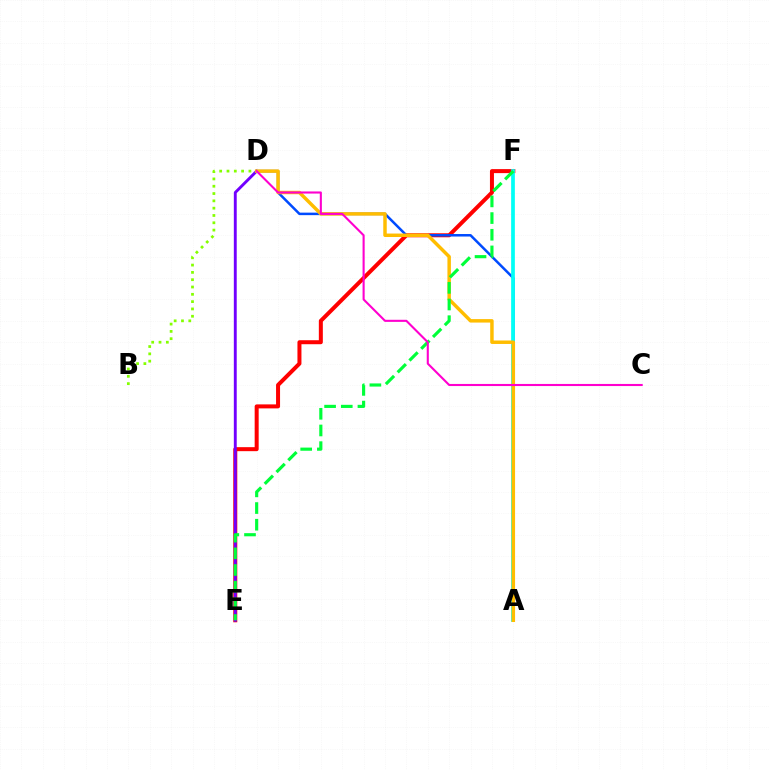{('E', 'F'): [{'color': '#ff0000', 'line_style': 'solid', 'thickness': 2.88}, {'color': '#00ff39', 'line_style': 'dashed', 'thickness': 2.26}], ('D', 'E'): [{'color': '#7200ff', 'line_style': 'solid', 'thickness': 2.08}], ('A', 'D'): [{'color': '#004bff', 'line_style': 'solid', 'thickness': 1.81}, {'color': '#ffbd00', 'line_style': 'solid', 'thickness': 2.5}], ('B', 'D'): [{'color': '#84ff00', 'line_style': 'dotted', 'thickness': 1.99}], ('A', 'F'): [{'color': '#00fff6', 'line_style': 'solid', 'thickness': 2.68}], ('C', 'D'): [{'color': '#ff00cf', 'line_style': 'solid', 'thickness': 1.51}]}